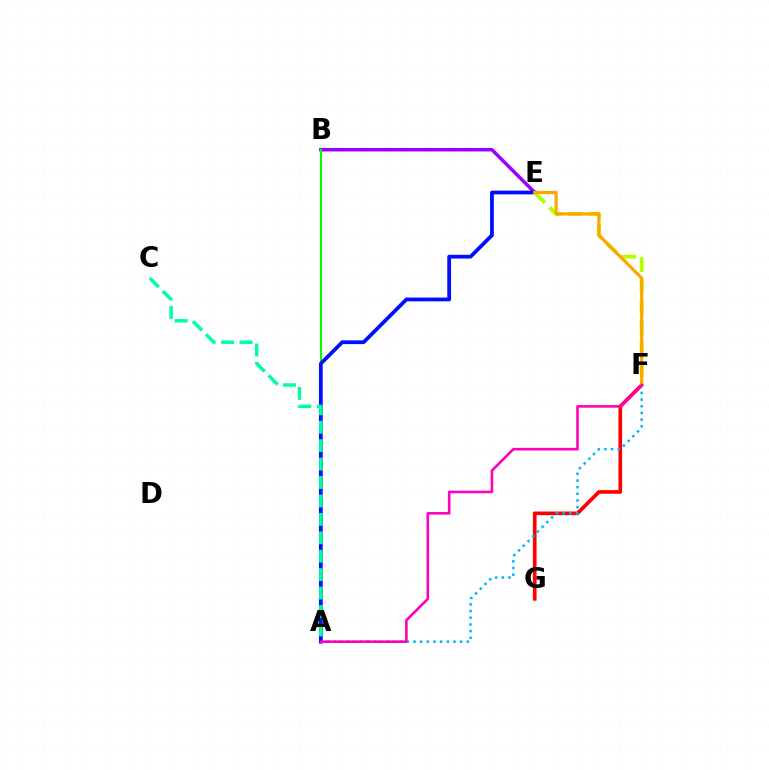{('F', 'G'): [{'color': '#ff0000', 'line_style': 'solid', 'thickness': 2.64}], ('B', 'E'): [{'color': '#9b00ff', 'line_style': 'solid', 'thickness': 2.51}], ('A', 'B'): [{'color': '#08ff00', 'line_style': 'solid', 'thickness': 1.51}], ('A', 'F'): [{'color': '#00b5ff', 'line_style': 'dotted', 'thickness': 1.81}, {'color': '#ff00bd', 'line_style': 'solid', 'thickness': 1.88}], ('A', 'E'): [{'color': '#0010ff', 'line_style': 'solid', 'thickness': 2.72}], ('A', 'C'): [{'color': '#00ff9d', 'line_style': 'dashed', 'thickness': 2.5}], ('E', 'F'): [{'color': '#b3ff00', 'line_style': 'dashed', 'thickness': 2.85}, {'color': '#ffa500', 'line_style': 'solid', 'thickness': 2.29}]}